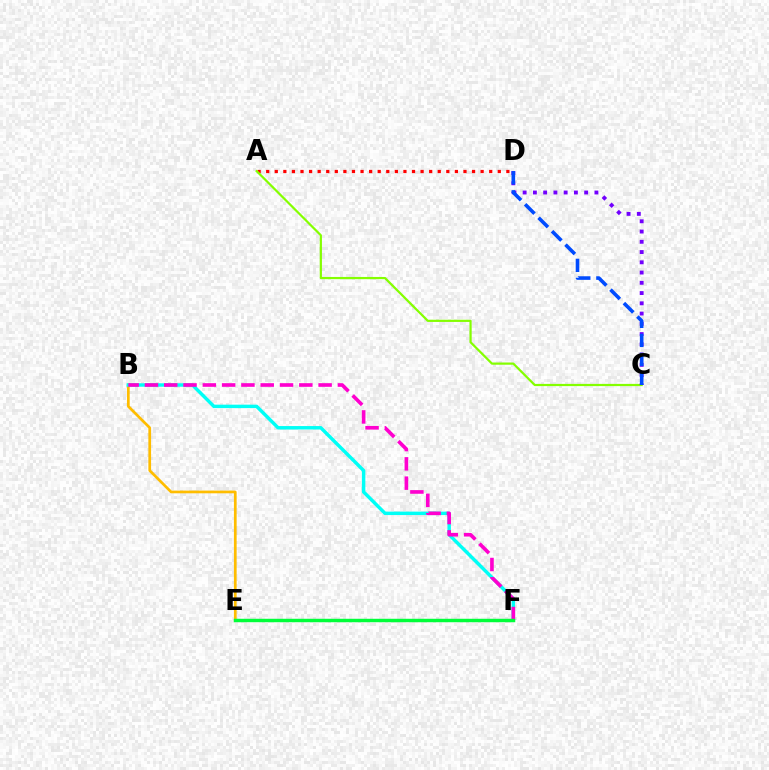{('B', 'E'): [{'color': '#ffbd00', 'line_style': 'solid', 'thickness': 1.96}], ('A', 'D'): [{'color': '#ff0000', 'line_style': 'dotted', 'thickness': 2.33}], ('A', 'C'): [{'color': '#84ff00', 'line_style': 'solid', 'thickness': 1.6}], ('B', 'F'): [{'color': '#00fff6', 'line_style': 'solid', 'thickness': 2.48}, {'color': '#ff00cf', 'line_style': 'dashed', 'thickness': 2.62}], ('C', 'D'): [{'color': '#7200ff', 'line_style': 'dotted', 'thickness': 2.79}, {'color': '#004bff', 'line_style': 'dashed', 'thickness': 2.59}], ('E', 'F'): [{'color': '#00ff39', 'line_style': 'solid', 'thickness': 2.48}]}